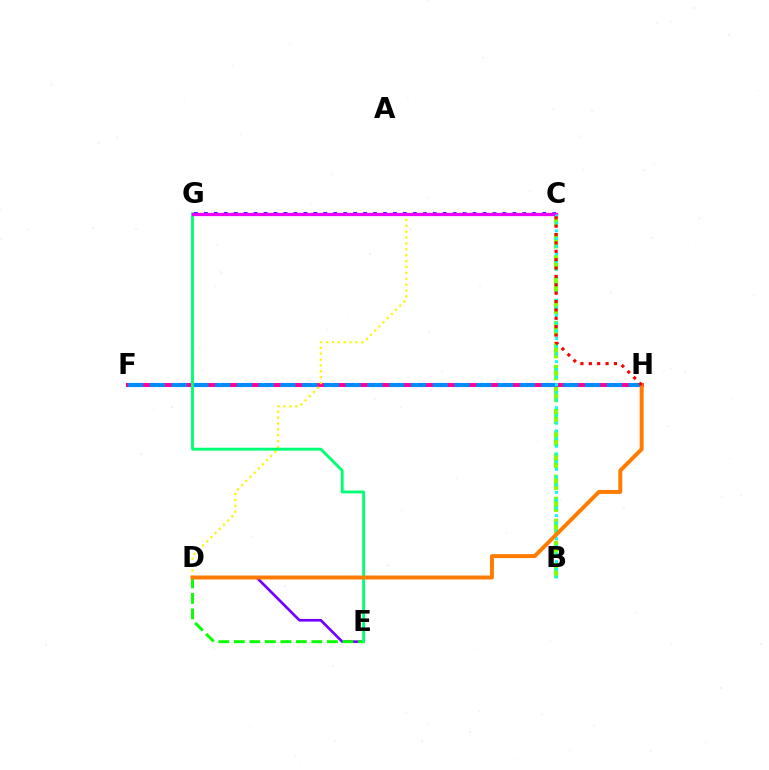{('F', 'H'): [{'color': '#ff0094', 'line_style': 'solid', 'thickness': 2.85}, {'color': '#008cff', 'line_style': 'dashed', 'thickness': 2.96}], ('C', 'G'): [{'color': '#0010ff', 'line_style': 'dotted', 'thickness': 2.7}, {'color': '#ee00ff', 'line_style': 'solid', 'thickness': 2.36}], ('D', 'E'): [{'color': '#7200ff', 'line_style': 'solid', 'thickness': 1.91}, {'color': '#08ff00', 'line_style': 'dashed', 'thickness': 2.11}], ('B', 'C'): [{'color': '#84ff00', 'line_style': 'dashed', 'thickness': 2.98}, {'color': '#00fff6', 'line_style': 'dotted', 'thickness': 2.09}], ('C', 'D'): [{'color': '#fcf500', 'line_style': 'dotted', 'thickness': 1.6}], ('E', 'G'): [{'color': '#00ff74', 'line_style': 'solid', 'thickness': 2.08}], ('D', 'H'): [{'color': '#ff7c00', 'line_style': 'solid', 'thickness': 2.86}], ('C', 'H'): [{'color': '#ff0000', 'line_style': 'dotted', 'thickness': 2.28}]}